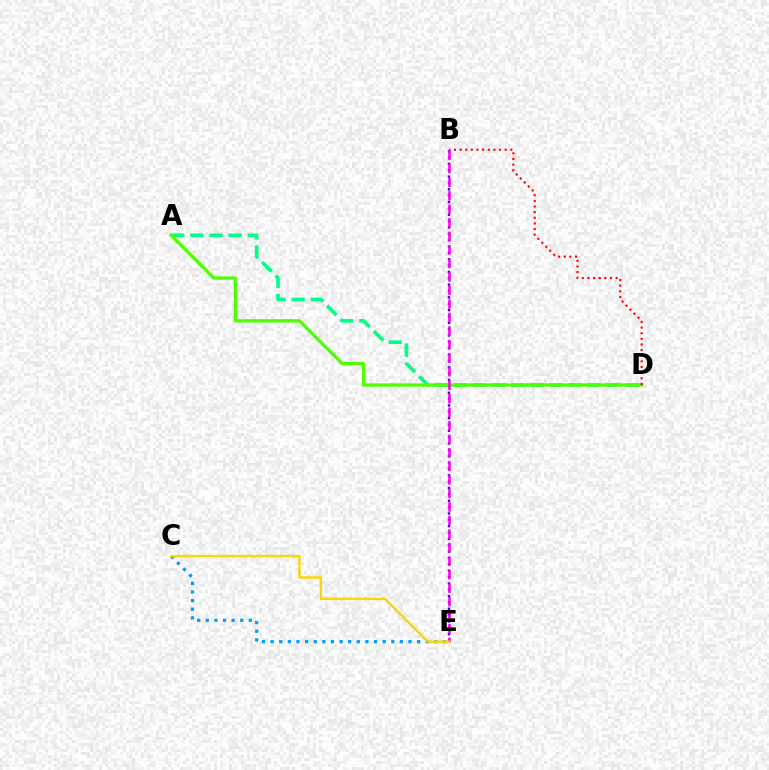{('A', 'D'): [{'color': '#00ff86', 'line_style': 'dashed', 'thickness': 2.6}, {'color': '#4fff00', 'line_style': 'solid', 'thickness': 2.37}], ('B', 'E'): [{'color': '#3700ff', 'line_style': 'dotted', 'thickness': 1.73}, {'color': '#ff00ed', 'line_style': 'dashed', 'thickness': 1.84}], ('C', 'E'): [{'color': '#009eff', 'line_style': 'dotted', 'thickness': 2.34}, {'color': '#ffd500', 'line_style': 'solid', 'thickness': 1.74}], ('B', 'D'): [{'color': '#ff0000', 'line_style': 'dotted', 'thickness': 1.53}]}